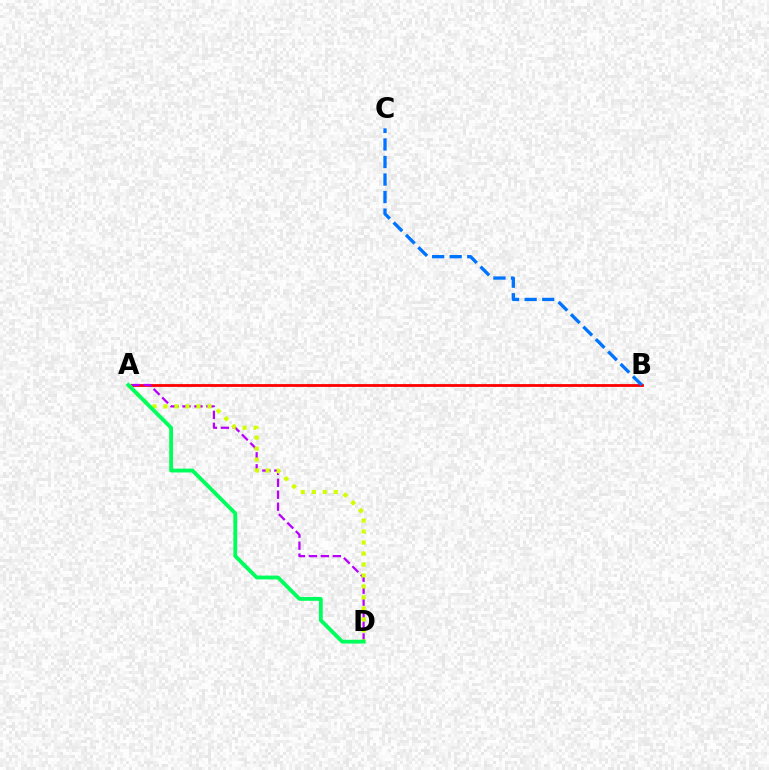{('A', 'B'): [{'color': '#ff0000', 'line_style': 'solid', 'thickness': 2.02}], ('A', 'D'): [{'color': '#b900ff', 'line_style': 'dashed', 'thickness': 1.62}, {'color': '#d1ff00', 'line_style': 'dotted', 'thickness': 2.99}, {'color': '#00ff5c', 'line_style': 'solid', 'thickness': 2.76}], ('B', 'C'): [{'color': '#0074ff', 'line_style': 'dashed', 'thickness': 2.38}]}